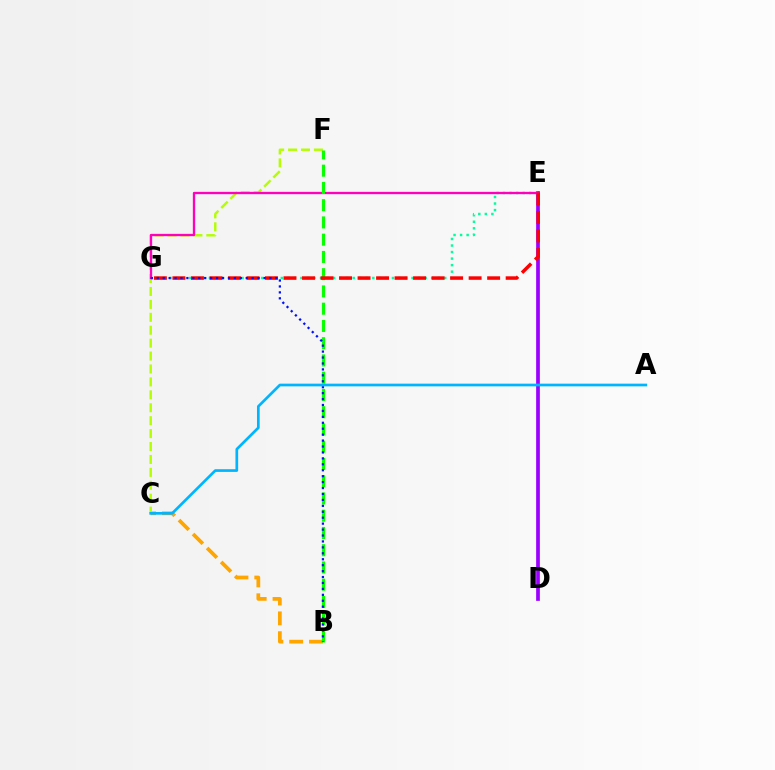{('B', 'C'): [{'color': '#ffa500', 'line_style': 'dashed', 'thickness': 2.69}], ('D', 'E'): [{'color': '#9b00ff', 'line_style': 'solid', 'thickness': 2.67}], ('C', 'F'): [{'color': '#b3ff00', 'line_style': 'dashed', 'thickness': 1.76}], ('E', 'G'): [{'color': '#00ff9d', 'line_style': 'dotted', 'thickness': 1.78}, {'color': '#ff00bd', 'line_style': 'solid', 'thickness': 1.67}, {'color': '#ff0000', 'line_style': 'dashed', 'thickness': 2.52}], ('B', 'F'): [{'color': '#08ff00', 'line_style': 'dashed', 'thickness': 2.34}], ('B', 'G'): [{'color': '#0010ff', 'line_style': 'dotted', 'thickness': 1.61}], ('A', 'C'): [{'color': '#00b5ff', 'line_style': 'solid', 'thickness': 1.94}]}